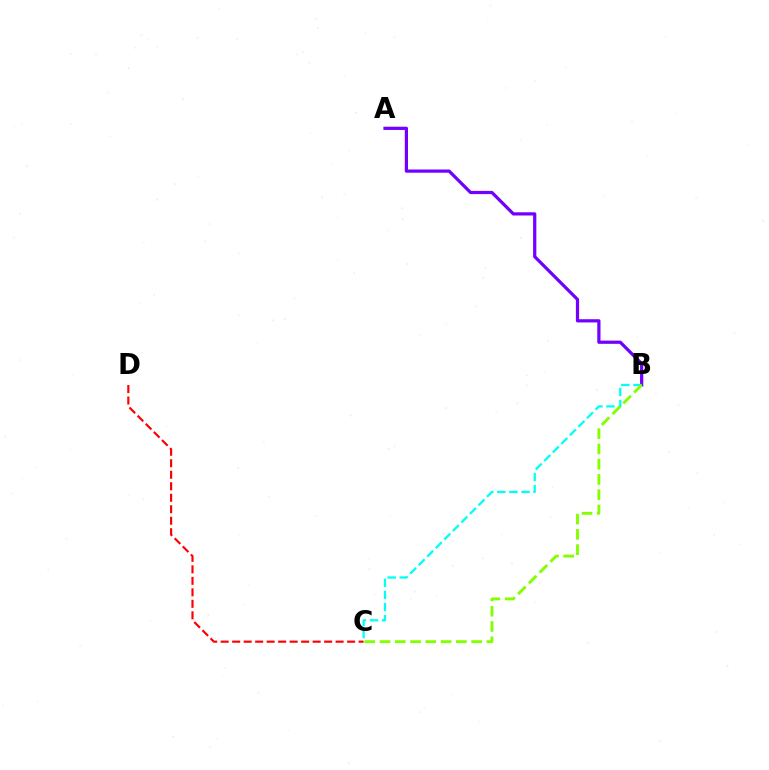{('A', 'B'): [{'color': '#7200ff', 'line_style': 'solid', 'thickness': 2.32}], ('C', 'D'): [{'color': '#ff0000', 'line_style': 'dashed', 'thickness': 1.56}], ('B', 'C'): [{'color': '#00fff6', 'line_style': 'dashed', 'thickness': 1.64}, {'color': '#84ff00', 'line_style': 'dashed', 'thickness': 2.07}]}